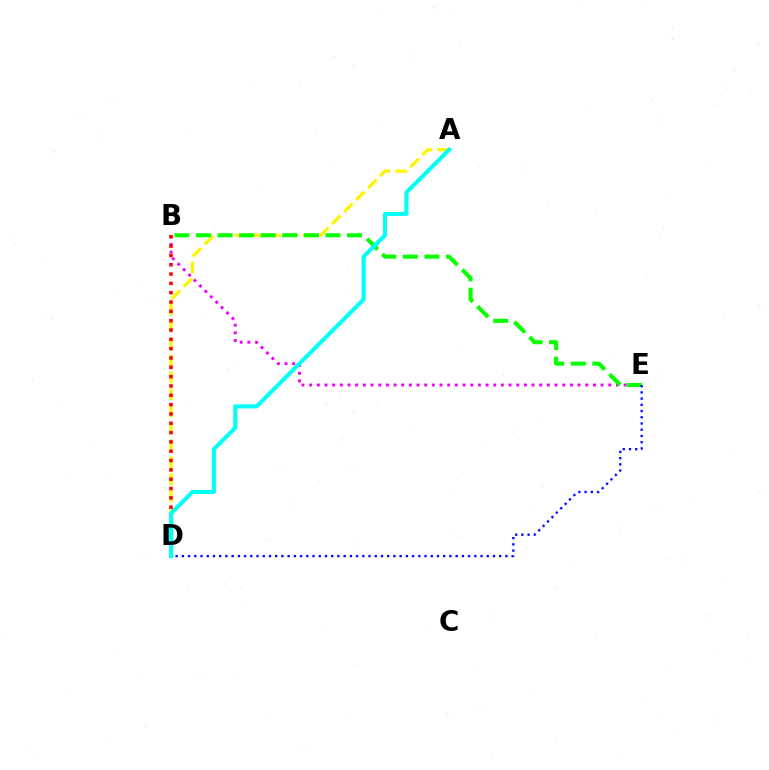{('A', 'D'): [{'color': '#fcf500', 'line_style': 'dashed', 'thickness': 2.31}, {'color': '#00fff6', 'line_style': 'solid', 'thickness': 2.93}], ('B', 'E'): [{'color': '#ee00ff', 'line_style': 'dotted', 'thickness': 2.08}, {'color': '#08ff00', 'line_style': 'dashed', 'thickness': 2.93}], ('B', 'D'): [{'color': '#ff0000', 'line_style': 'dotted', 'thickness': 2.53}], ('D', 'E'): [{'color': '#0010ff', 'line_style': 'dotted', 'thickness': 1.69}]}